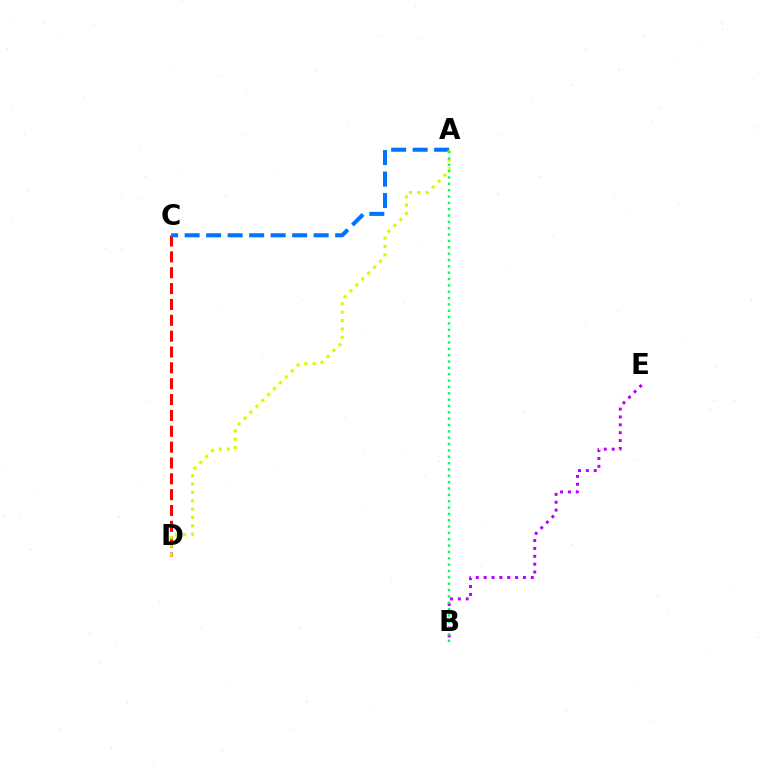{('C', 'D'): [{'color': '#ff0000', 'line_style': 'dashed', 'thickness': 2.15}], ('B', 'E'): [{'color': '#b900ff', 'line_style': 'dotted', 'thickness': 2.14}], ('A', 'C'): [{'color': '#0074ff', 'line_style': 'dashed', 'thickness': 2.92}], ('A', 'D'): [{'color': '#d1ff00', 'line_style': 'dotted', 'thickness': 2.27}], ('A', 'B'): [{'color': '#00ff5c', 'line_style': 'dotted', 'thickness': 1.72}]}